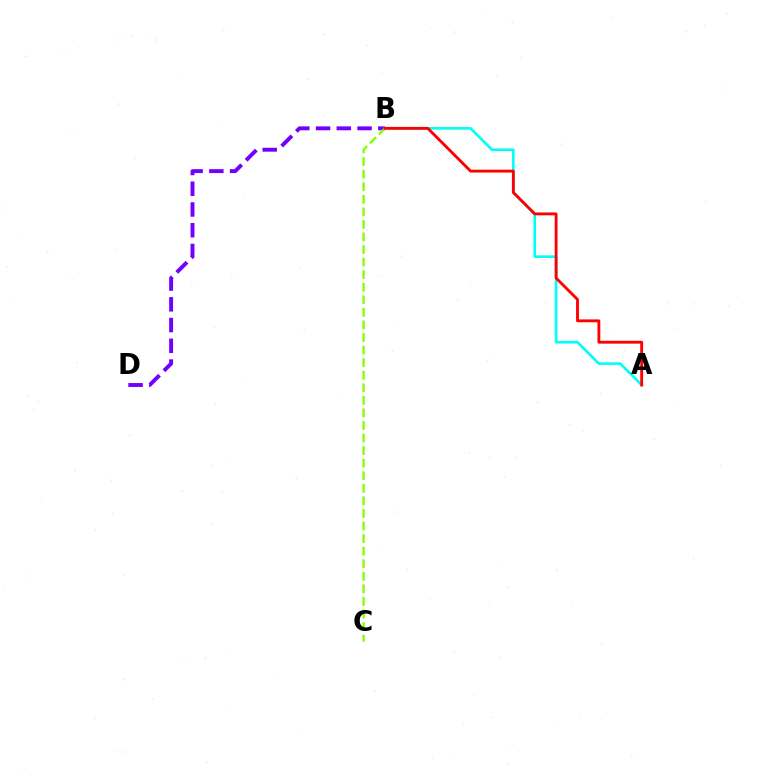{('B', 'D'): [{'color': '#7200ff', 'line_style': 'dashed', 'thickness': 2.82}], ('A', 'B'): [{'color': '#00fff6', 'line_style': 'solid', 'thickness': 1.9}, {'color': '#ff0000', 'line_style': 'solid', 'thickness': 2.06}], ('B', 'C'): [{'color': '#84ff00', 'line_style': 'dashed', 'thickness': 1.71}]}